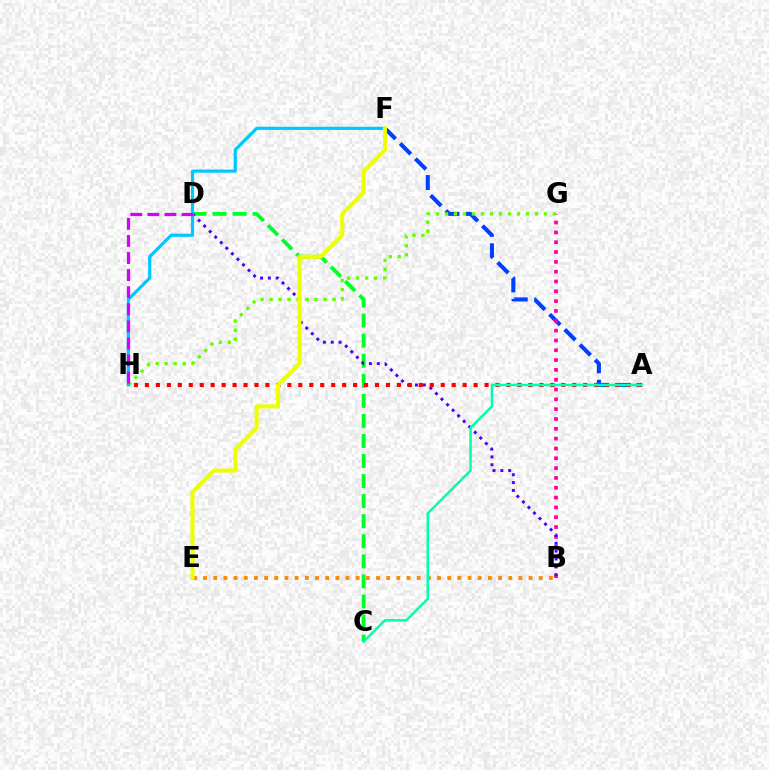{('A', 'F'): [{'color': '#003fff', 'line_style': 'dashed', 'thickness': 2.92}], ('C', 'D'): [{'color': '#00ff27', 'line_style': 'dashed', 'thickness': 2.73}], ('B', 'G'): [{'color': '#ff00a0', 'line_style': 'dotted', 'thickness': 2.67}], ('B', 'D'): [{'color': '#4f00ff', 'line_style': 'dotted', 'thickness': 2.13}], ('G', 'H'): [{'color': '#66ff00', 'line_style': 'dotted', 'thickness': 2.45}], ('B', 'E'): [{'color': '#ff8800', 'line_style': 'dotted', 'thickness': 2.76}], ('A', 'H'): [{'color': '#ff0000', 'line_style': 'dotted', 'thickness': 2.98}], ('A', 'C'): [{'color': '#00ffaf', 'line_style': 'solid', 'thickness': 1.8}], ('F', 'H'): [{'color': '#00c7ff', 'line_style': 'solid', 'thickness': 2.28}], ('D', 'H'): [{'color': '#d600ff', 'line_style': 'dashed', 'thickness': 2.32}], ('E', 'F'): [{'color': '#eeff00', 'line_style': 'solid', 'thickness': 2.89}]}